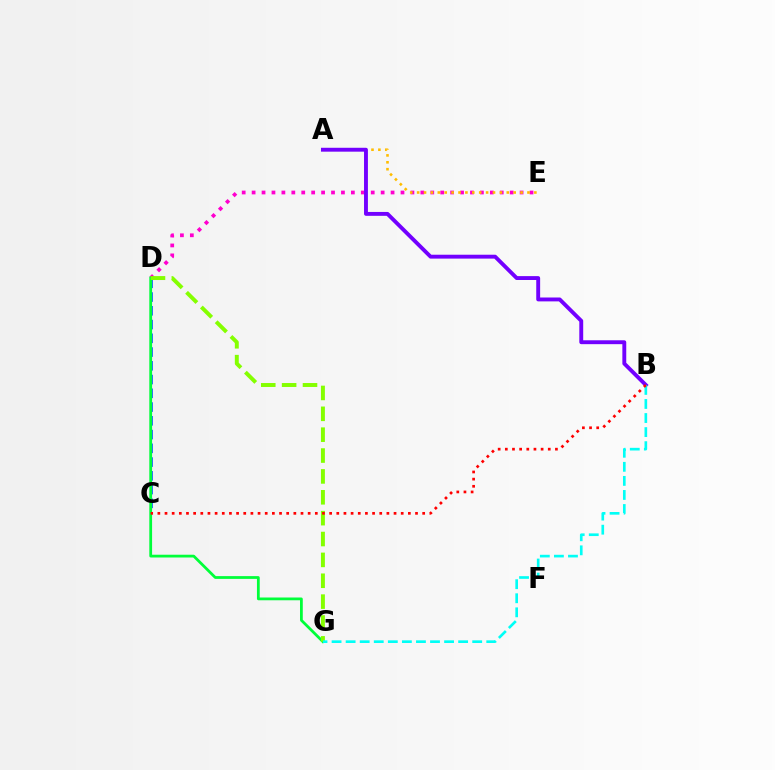{('D', 'E'): [{'color': '#ff00cf', 'line_style': 'dotted', 'thickness': 2.7}], ('A', 'E'): [{'color': '#ffbd00', 'line_style': 'dotted', 'thickness': 1.87}], ('C', 'D'): [{'color': '#004bff', 'line_style': 'dashed', 'thickness': 1.87}], ('D', 'G'): [{'color': '#00ff39', 'line_style': 'solid', 'thickness': 2.0}, {'color': '#84ff00', 'line_style': 'dashed', 'thickness': 2.83}], ('A', 'B'): [{'color': '#7200ff', 'line_style': 'solid', 'thickness': 2.8}], ('B', 'G'): [{'color': '#00fff6', 'line_style': 'dashed', 'thickness': 1.91}], ('B', 'C'): [{'color': '#ff0000', 'line_style': 'dotted', 'thickness': 1.94}]}